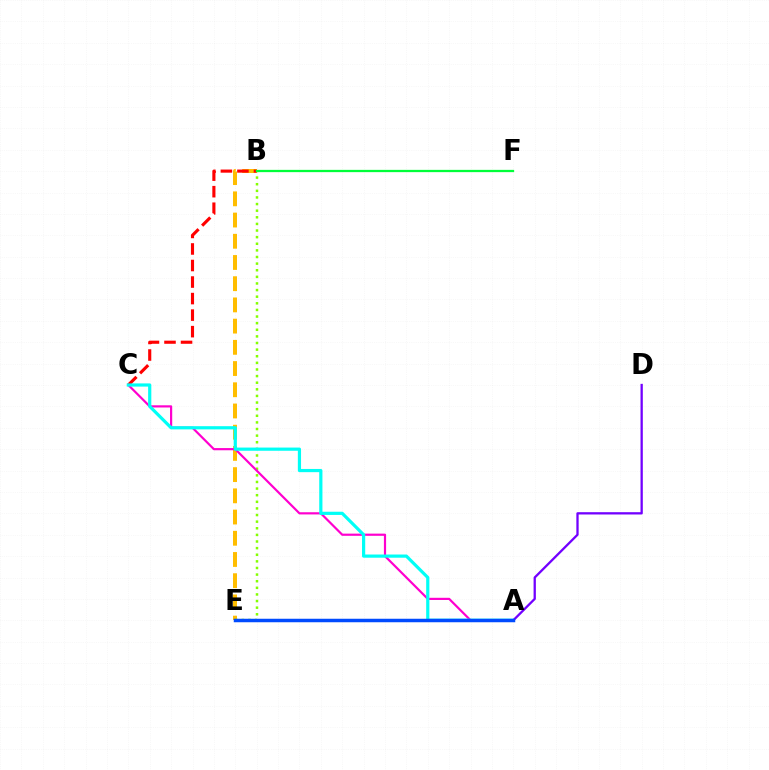{('B', 'E'): [{'color': '#ffbd00', 'line_style': 'dashed', 'thickness': 2.88}, {'color': '#84ff00', 'line_style': 'dotted', 'thickness': 1.8}], ('B', 'C'): [{'color': '#ff0000', 'line_style': 'dashed', 'thickness': 2.25}], ('A', 'C'): [{'color': '#ff00cf', 'line_style': 'solid', 'thickness': 1.58}, {'color': '#00fff6', 'line_style': 'solid', 'thickness': 2.3}], ('A', 'D'): [{'color': '#7200ff', 'line_style': 'solid', 'thickness': 1.65}], ('B', 'F'): [{'color': '#00ff39', 'line_style': 'solid', 'thickness': 1.64}], ('A', 'E'): [{'color': '#004bff', 'line_style': 'solid', 'thickness': 2.51}]}